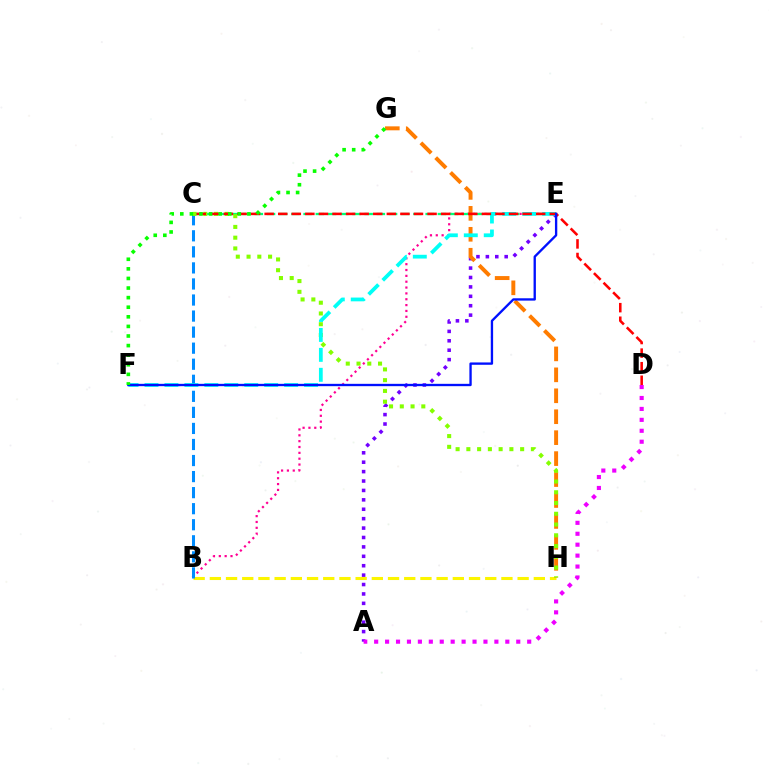{('A', 'E'): [{'color': '#7200ff', 'line_style': 'dotted', 'thickness': 2.56}], ('B', 'E'): [{'color': '#ff0094', 'line_style': 'dotted', 'thickness': 1.59}], ('A', 'D'): [{'color': '#ee00ff', 'line_style': 'dotted', 'thickness': 2.97}], ('B', 'H'): [{'color': '#fcf500', 'line_style': 'dashed', 'thickness': 2.2}], ('C', 'E'): [{'color': '#00ff74', 'line_style': 'dashed', 'thickness': 1.66}], ('B', 'C'): [{'color': '#008cff', 'line_style': 'dashed', 'thickness': 2.18}], ('G', 'H'): [{'color': '#ff7c00', 'line_style': 'dashed', 'thickness': 2.85}], ('C', 'H'): [{'color': '#84ff00', 'line_style': 'dotted', 'thickness': 2.92}], ('E', 'F'): [{'color': '#00fff6', 'line_style': 'dashed', 'thickness': 2.71}, {'color': '#0010ff', 'line_style': 'solid', 'thickness': 1.68}], ('C', 'D'): [{'color': '#ff0000', 'line_style': 'dashed', 'thickness': 1.84}], ('F', 'G'): [{'color': '#08ff00', 'line_style': 'dotted', 'thickness': 2.61}]}